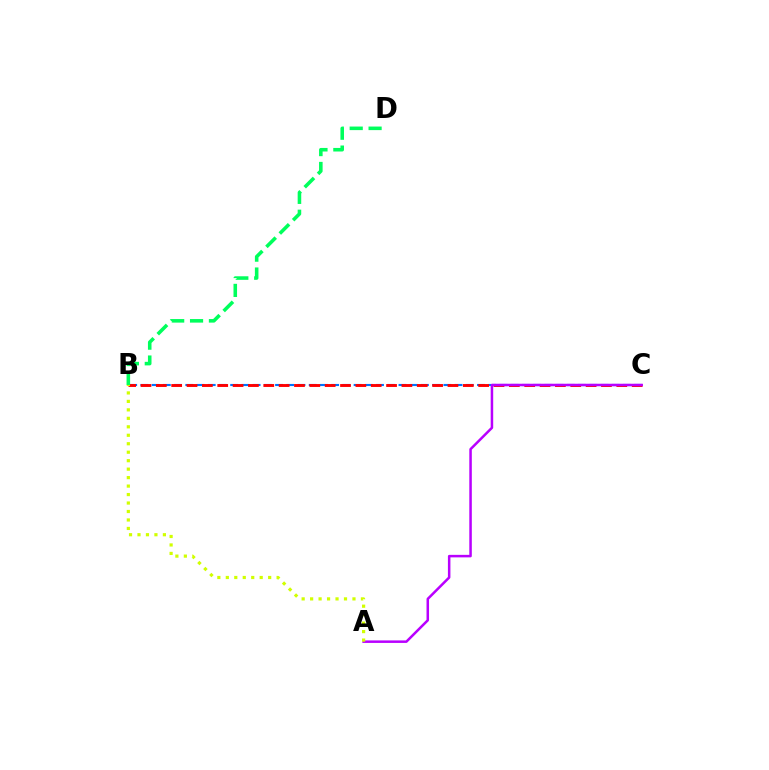{('B', 'C'): [{'color': '#0074ff', 'line_style': 'dashed', 'thickness': 1.52}, {'color': '#ff0000', 'line_style': 'dashed', 'thickness': 2.09}], ('A', 'C'): [{'color': '#b900ff', 'line_style': 'solid', 'thickness': 1.81}], ('A', 'B'): [{'color': '#d1ff00', 'line_style': 'dotted', 'thickness': 2.3}], ('B', 'D'): [{'color': '#00ff5c', 'line_style': 'dashed', 'thickness': 2.56}]}